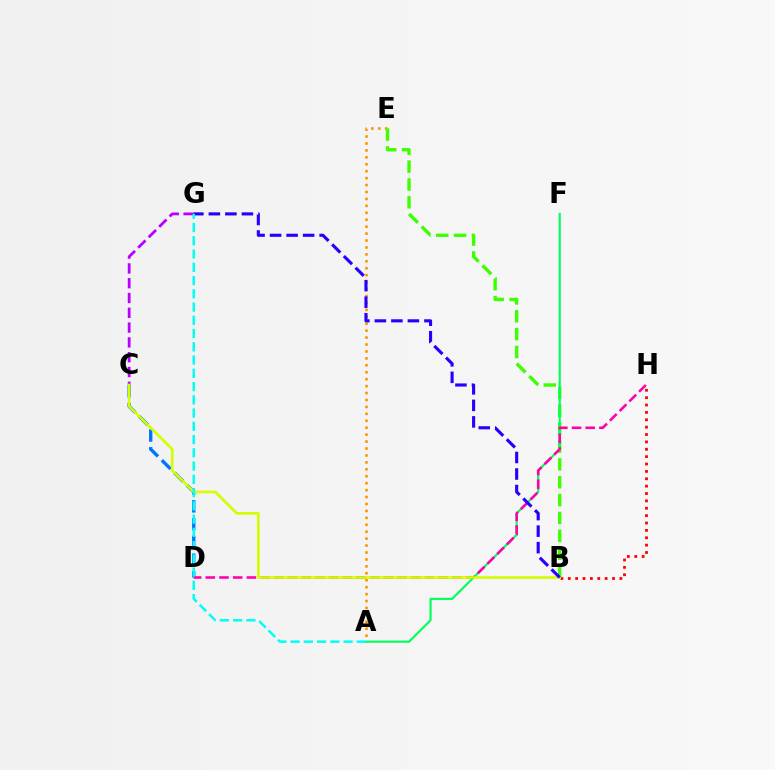{('C', 'G'): [{'color': '#b900ff', 'line_style': 'dashed', 'thickness': 2.01}], ('A', 'E'): [{'color': '#ff9400', 'line_style': 'dotted', 'thickness': 1.88}], ('C', 'D'): [{'color': '#0074ff', 'line_style': 'dashed', 'thickness': 2.41}], ('B', 'E'): [{'color': '#3dff00', 'line_style': 'dashed', 'thickness': 2.43}], ('A', 'F'): [{'color': '#00ff5c', 'line_style': 'solid', 'thickness': 1.55}], ('B', 'H'): [{'color': '#ff0000', 'line_style': 'dotted', 'thickness': 2.0}], ('D', 'H'): [{'color': '#ff00ac', 'line_style': 'dashed', 'thickness': 1.86}], ('B', 'C'): [{'color': '#d1ff00', 'line_style': 'solid', 'thickness': 1.9}], ('B', 'G'): [{'color': '#2500ff', 'line_style': 'dashed', 'thickness': 2.24}], ('A', 'G'): [{'color': '#00fff6', 'line_style': 'dashed', 'thickness': 1.8}]}